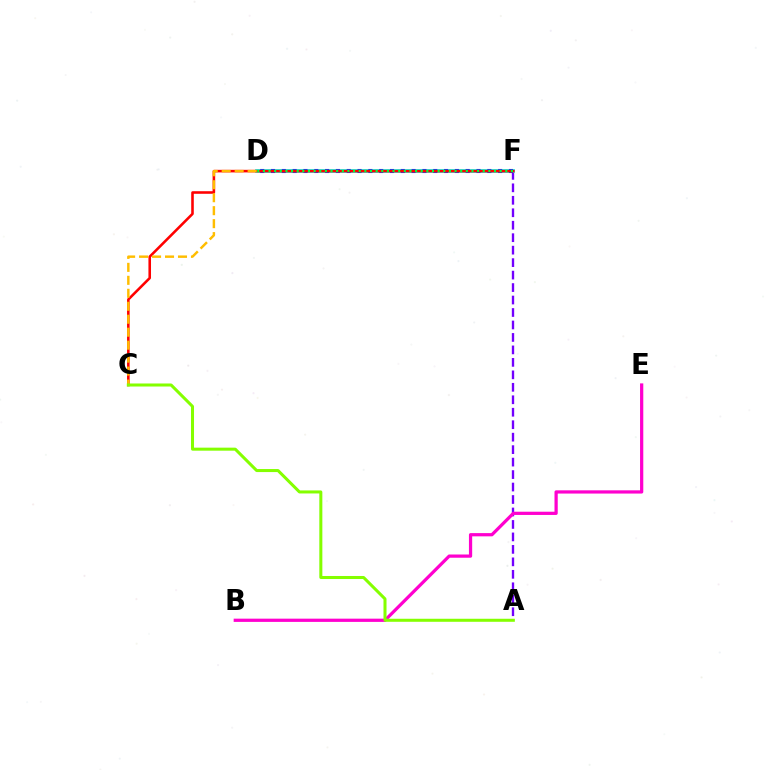{('A', 'F'): [{'color': '#7200ff', 'line_style': 'dashed', 'thickness': 1.69}], ('B', 'E'): [{'color': '#ff00cf', 'line_style': 'solid', 'thickness': 2.33}], ('D', 'F'): [{'color': '#00fff6', 'line_style': 'solid', 'thickness': 2.71}, {'color': '#004bff', 'line_style': 'dotted', 'thickness': 2.94}, {'color': '#00ff39', 'line_style': 'dotted', 'thickness': 1.53}], ('C', 'F'): [{'color': '#ff0000', 'line_style': 'solid', 'thickness': 1.86}], ('C', 'D'): [{'color': '#ffbd00', 'line_style': 'dashed', 'thickness': 1.76}], ('A', 'C'): [{'color': '#84ff00', 'line_style': 'solid', 'thickness': 2.18}]}